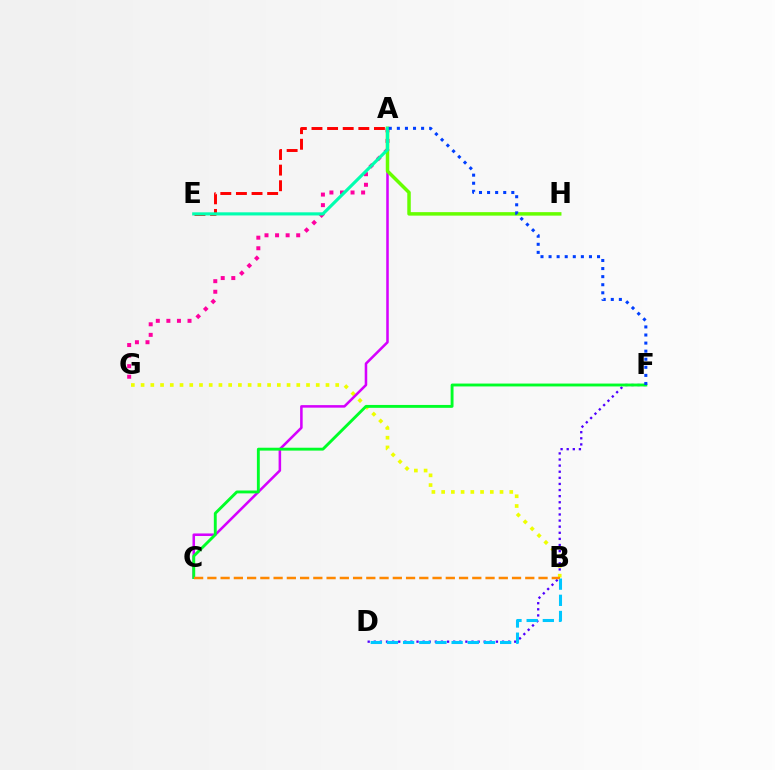{('D', 'F'): [{'color': '#4f00ff', 'line_style': 'dotted', 'thickness': 1.66}], ('A', 'G'): [{'color': '#ff00a0', 'line_style': 'dotted', 'thickness': 2.87}], ('B', 'G'): [{'color': '#eeff00', 'line_style': 'dotted', 'thickness': 2.64}], ('A', 'C'): [{'color': '#d600ff', 'line_style': 'solid', 'thickness': 1.83}], ('B', 'D'): [{'color': '#00c7ff', 'line_style': 'dashed', 'thickness': 2.2}], ('C', 'F'): [{'color': '#00ff27', 'line_style': 'solid', 'thickness': 2.07}], ('A', 'E'): [{'color': '#ff0000', 'line_style': 'dashed', 'thickness': 2.12}, {'color': '#00ffaf', 'line_style': 'solid', 'thickness': 2.26}], ('A', 'H'): [{'color': '#66ff00', 'line_style': 'solid', 'thickness': 2.51}], ('A', 'F'): [{'color': '#003fff', 'line_style': 'dotted', 'thickness': 2.19}], ('B', 'C'): [{'color': '#ff8800', 'line_style': 'dashed', 'thickness': 1.8}]}